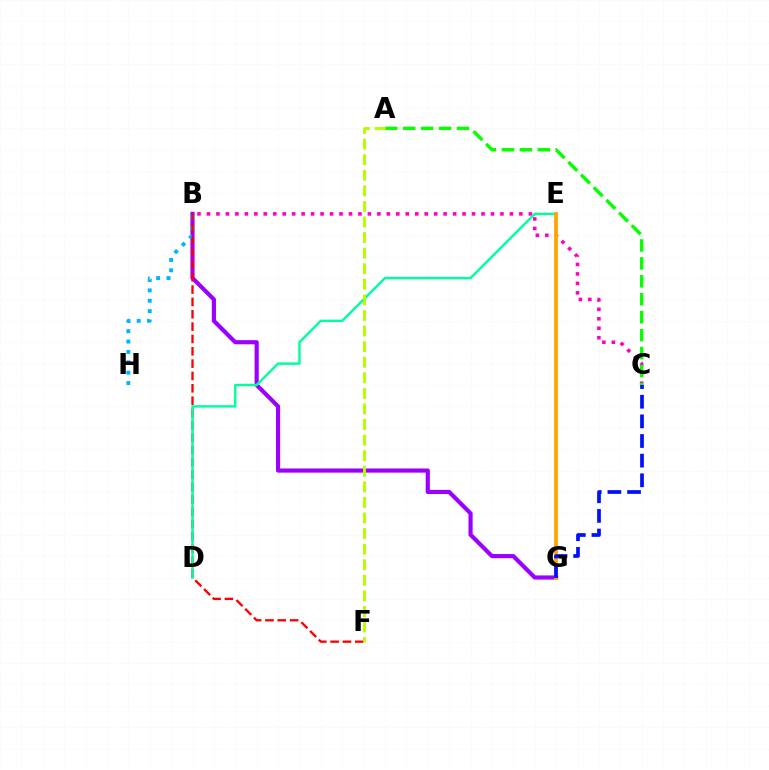{('B', 'C'): [{'color': '#ff00bd', 'line_style': 'dotted', 'thickness': 2.57}], ('B', 'G'): [{'color': '#9b00ff', 'line_style': 'solid', 'thickness': 2.99}], ('B', 'H'): [{'color': '#00b5ff', 'line_style': 'dotted', 'thickness': 2.82}], ('B', 'F'): [{'color': '#ff0000', 'line_style': 'dashed', 'thickness': 1.68}], ('D', 'E'): [{'color': '#00ff9d', 'line_style': 'solid', 'thickness': 1.75}], ('A', 'C'): [{'color': '#08ff00', 'line_style': 'dashed', 'thickness': 2.44}], ('E', 'G'): [{'color': '#ffa500', 'line_style': 'solid', 'thickness': 2.72}], ('A', 'F'): [{'color': '#b3ff00', 'line_style': 'dashed', 'thickness': 2.12}], ('C', 'G'): [{'color': '#0010ff', 'line_style': 'dashed', 'thickness': 2.67}]}